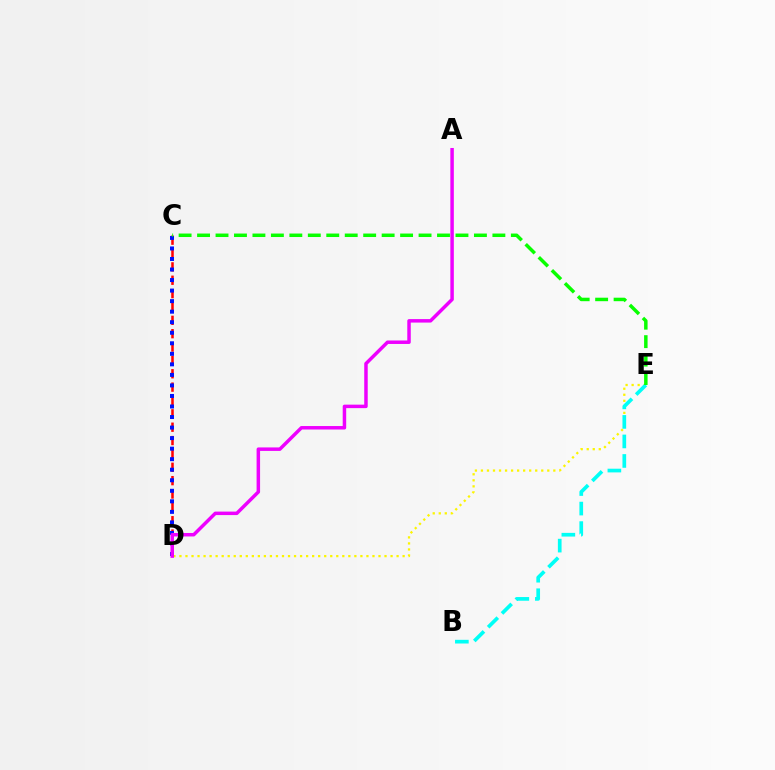{('C', 'D'): [{'color': '#ff0000', 'line_style': 'dashed', 'thickness': 1.81}, {'color': '#0010ff', 'line_style': 'dotted', 'thickness': 2.86}], ('D', 'E'): [{'color': '#fcf500', 'line_style': 'dotted', 'thickness': 1.64}], ('B', 'E'): [{'color': '#00fff6', 'line_style': 'dashed', 'thickness': 2.65}], ('A', 'D'): [{'color': '#ee00ff', 'line_style': 'solid', 'thickness': 2.5}], ('C', 'E'): [{'color': '#08ff00', 'line_style': 'dashed', 'thickness': 2.51}]}